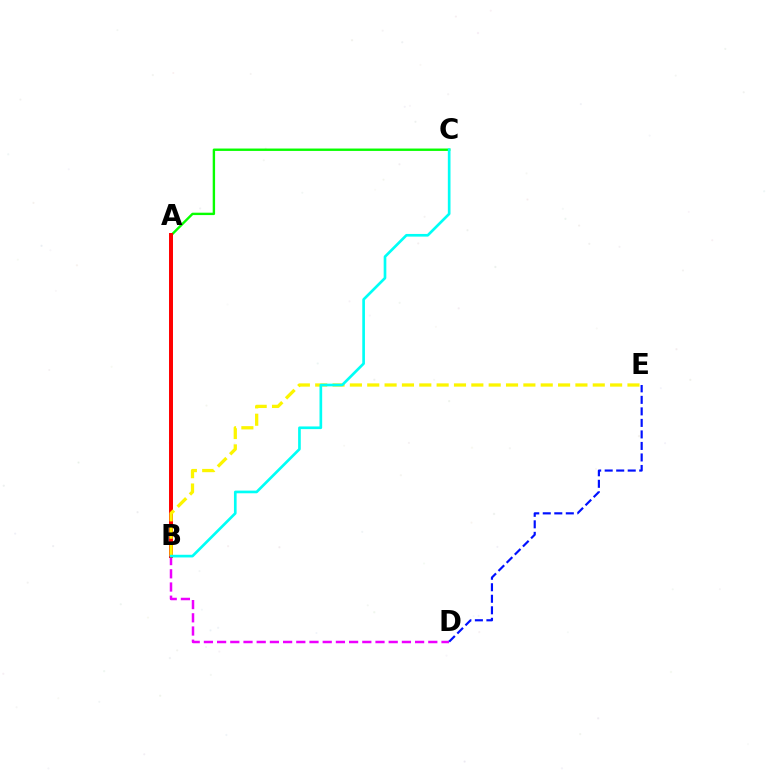{('B', 'D'): [{'color': '#ee00ff', 'line_style': 'dashed', 'thickness': 1.79}], ('A', 'C'): [{'color': '#08ff00', 'line_style': 'solid', 'thickness': 1.72}], ('A', 'B'): [{'color': '#ff0000', 'line_style': 'solid', 'thickness': 2.86}], ('D', 'E'): [{'color': '#0010ff', 'line_style': 'dashed', 'thickness': 1.57}], ('B', 'E'): [{'color': '#fcf500', 'line_style': 'dashed', 'thickness': 2.36}], ('B', 'C'): [{'color': '#00fff6', 'line_style': 'solid', 'thickness': 1.92}]}